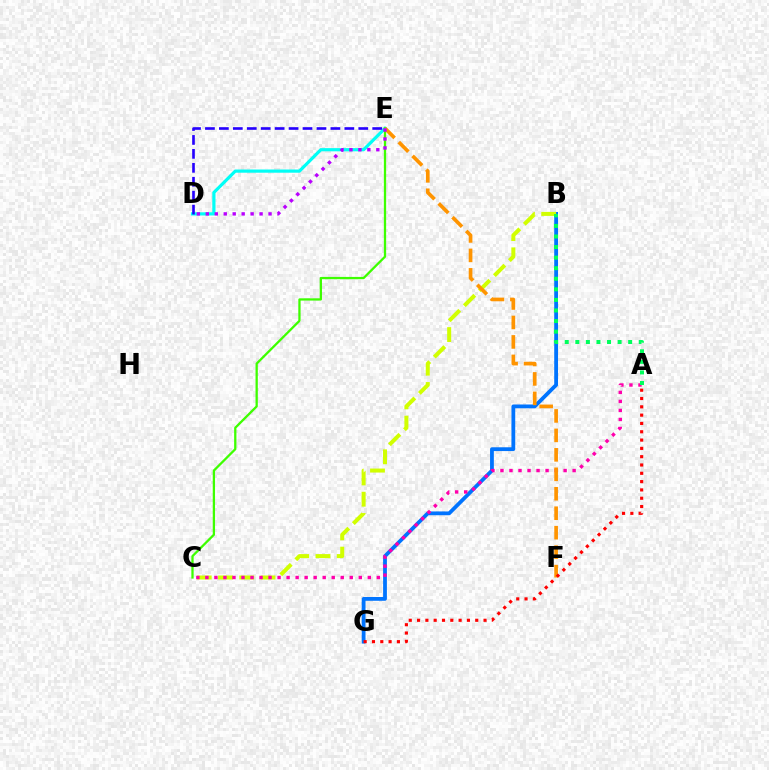{('D', 'E'): [{'color': '#00fff6', 'line_style': 'solid', 'thickness': 2.3}, {'color': '#2500ff', 'line_style': 'dashed', 'thickness': 1.89}, {'color': '#b900ff', 'line_style': 'dotted', 'thickness': 2.43}], ('B', 'G'): [{'color': '#0074ff', 'line_style': 'solid', 'thickness': 2.73}], ('B', 'C'): [{'color': '#d1ff00', 'line_style': 'dashed', 'thickness': 2.89}], ('A', 'C'): [{'color': '#ff00ac', 'line_style': 'dotted', 'thickness': 2.45}], ('A', 'B'): [{'color': '#00ff5c', 'line_style': 'dotted', 'thickness': 2.87}], ('C', 'E'): [{'color': '#3dff00', 'line_style': 'solid', 'thickness': 1.64}], ('E', 'F'): [{'color': '#ff9400', 'line_style': 'dashed', 'thickness': 2.64}], ('A', 'G'): [{'color': '#ff0000', 'line_style': 'dotted', 'thickness': 2.26}]}